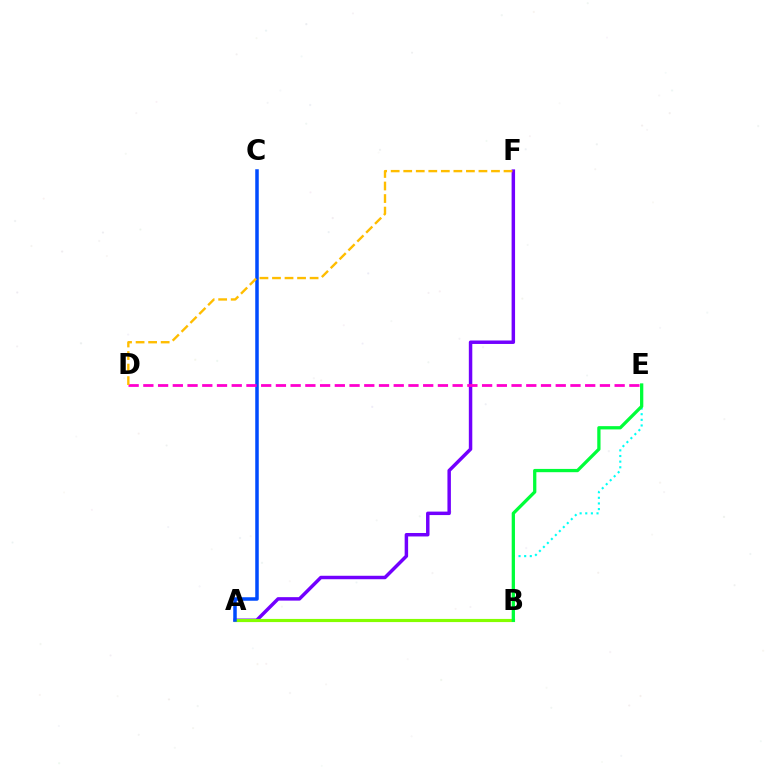{('A', 'B'): [{'color': '#ff0000', 'line_style': 'solid', 'thickness': 1.93}, {'color': '#84ff00', 'line_style': 'solid', 'thickness': 2.27}], ('A', 'F'): [{'color': '#7200ff', 'line_style': 'solid', 'thickness': 2.5}], ('B', 'E'): [{'color': '#00fff6', 'line_style': 'dotted', 'thickness': 1.53}, {'color': '#00ff39', 'line_style': 'solid', 'thickness': 2.36}], ('A', 'C'): [{'color': '#004bff', 'line_style': 'solid', 'thickness': 2.53}], ('D', 'E'): [{'color': '#ff00cf', 'line_style': 'dashed', 'thickness': 2.0}], ('D', 'F'): [{'color': '#ffbd00', 'line_style': 'dashed', 'thickness': 1.7}]}